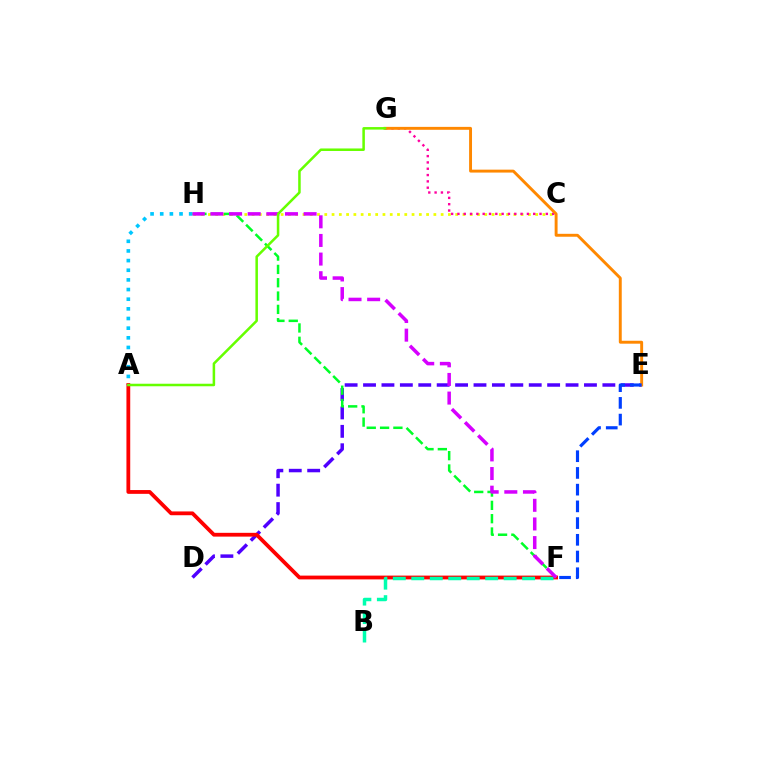{('C', 'H'): [{'color': '#eeff00', 'line_style': 'dotted', 'thickness': 1.98}], ('D', 'E'): [{'color': '#4f00ff', 'line_style': 'dashed', 'thickness': 2.5}], ('C', 'G'): [{'color': '#ff00a0', 'line_style': 'dotted', 'thickness': 1.72}], ('E', 'G'): [{'color': '#ff8800', 'line_style': 'solid', 'thickness': 2.1}], ('A', 'H'): [{'color': '#00c7ff', 'line_style': 'dotted', 'thickness': 2.62}], ('A', 'F'): [{'color': '#ff0000', 'line_style': 'solid', 'thickness': 2.73}], ('B', 'F'): [{'color': '#00ffaf', 'line_style': 'dashed', 'thickness': 2.51}], ('F', 'H'): [{'color': '#00ff27', 'line_style': 'dashed', 'thickness': 1.81}, {'color': '#d600ff', 'line_style': 'dashed', 'thickness': 2.53}], ('E', 'F'): [{'color': '#003fff', 'line_style': 'dashed', 'thickness': 2.27}], ('A', 'G'): [{'color': '#66ff00', 'line_style': 'solid', 'thickness': 1.82}]}